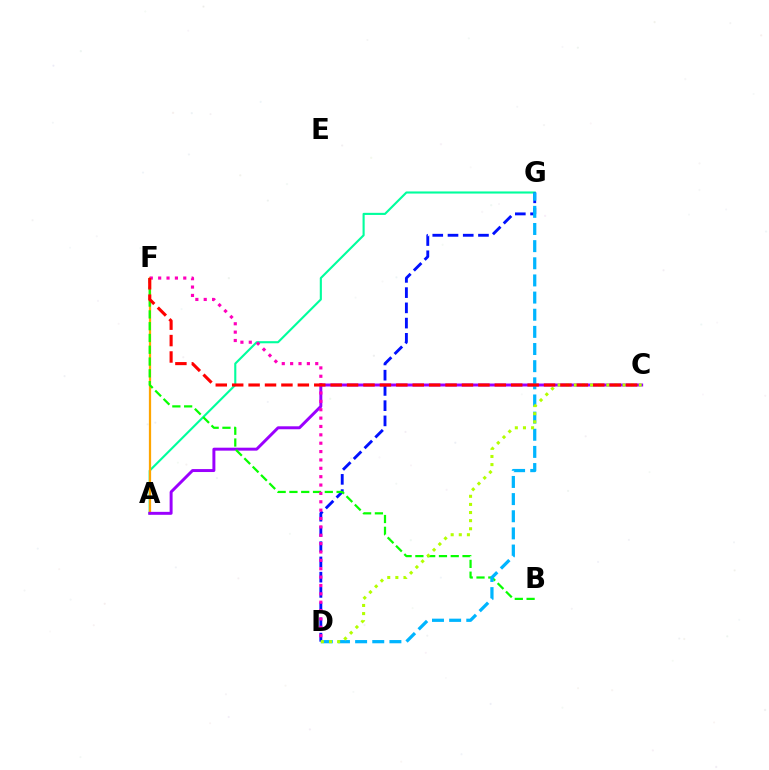{('A', 'G'): [{'color': '#00ff9d', 'line_style': 'solid', 'thickness': 1.52}], ('A', 'F'): [{'color': '#ffa500', 'line_style': 'solid', 'thickness': 1.62}], ('D', 'G'): [{'color': '#0010ff', 'line_style': 'dashed', 'thickness': 2.07}, {'color': '#00b5ff', 'line_style': 'dashed', 'thickness': 2.33}], ('A', 'C'): [{'color': '#9b00ff', 'line_style': 'solid', 'thickness': 2.13}], ('B', 'F'): [{'color': '#08ff00', 'line_style': 'dashed', 'thickness': 1.6}], ('D', 'F'): [{'color': '#ff00bd', 'line_style': 'dotted', 'thickness': 2.27}], ('C', 'D'): [{'color': '#b3ff00', 'line_style': 'dotted', 'thickness': 2.2}], ('C', 'F'): [{'color': '#ff0000', 'line_style': 'dashed', 'thickness': 2.23}]}